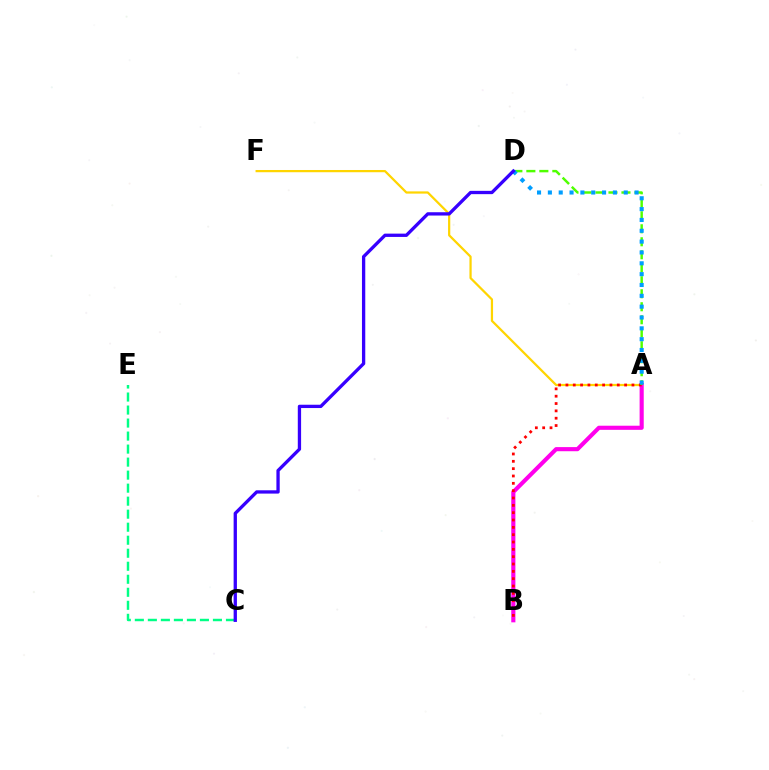{('A', 'F'): [{'color': '#ffd500', 'line_style': 'solid', 'thickness': 1.61}], ('A', 'B'): [{'color': '#ff00ed', 'line_style': 'solid', 'thickness': 2.97}, {'color': '#ff0000', 'line_style': 'dotted', 'thickness': 1.99}], ('A', 'D'): [{'color': '#4fff00', 'line_style': 'dashed', 'thickness': 1.77}, {'color': '#009eff', 'line_style': 'dotted', 'thickness': 2.95}], ('C', 'E'): [{'color': '#00ff86', 'line_style': 'dashed', 'thickness': 1.77}], ('C', 'D'): [{'color': '#3700ff', 'line_style': 'solid', 'thickness': 2.38}]}